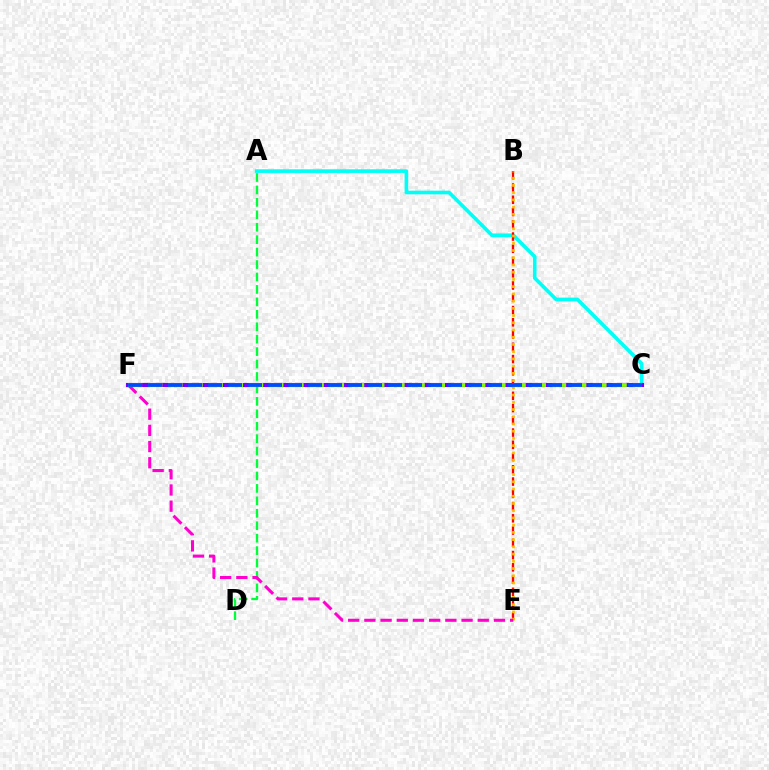{('A', 'C'): [{'color': '#00fff6', 'line_style': 'solid', 'thickness': 2.62}], ('B', 'E'): [{'color': '#ff0000', 'line_style': 'dashed', 'thickness': 1.66}, {'color': '#ffbd00', 'line_style': 'dotted', 'thickness': 1.96}], ('A', 'D'): [{'color': '#00ff39', 'line_style': 'dashed', 'thickness': 1.69}], ('E', 'F'): [{'color': '#ff00cf', 'line_style': 'dashed', 'thickness': 2.2}], ('C', 'F'): [{'color': '#7200ff', 'line_style': 'solid', 'thickness': 2.96}, {'color': '#84ff00', 'line_style': 'dashed', 'thickness': 2.74}, {'color': '#004bff', 'line_style': 'dashed', 'thickness': 2.72}]}